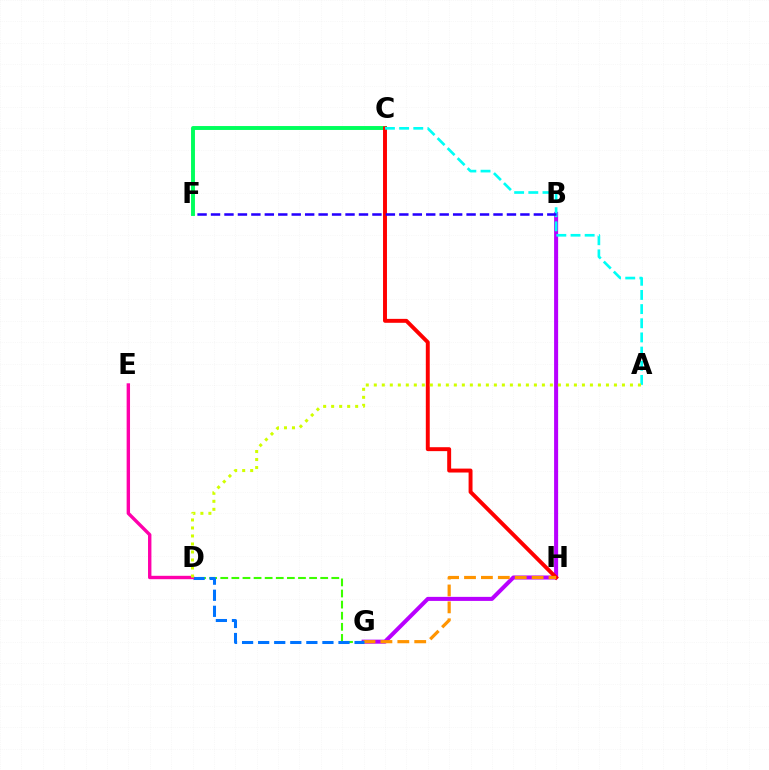{('B', 'G'): [{'color': '#b900ff', 'line_style': 'solid', 'thickness': 2.9}], ('C', 'F'): [{'color': '#00ff5c', 'line_style': 'solid', 'thickness': 2.82}], ('D', 'G'): [{'color': '#3dff00', 'line_style': 'dashed', 'thickness': 1.51}, {'color': '#0074ff', 'line_style': 'dashed', 'thickness': 2.18}], ('C', 'H'): [{'color': '#ff0000', 'line_style': 'solid', 'thickness': 2.83}], ('G', 'H'): [{'color': '#ff9400', 'line_style': 'dashed', 'thickness': 2.3}], ('A', 'C'): [{'color': '#00fff6', 'line_style': 'dashed', 'thickness': 1.92}], ('B', 'F'): [{'color': '#2500ff', 'line_style': 'dashed', 'thickness': 1.83}], ('D', 'E'): [{'color': '#ff00ac', 'line_style': 'solid', 'thickness': 2.44}], ('A', 'D'): [{'color': '#d1ff00', 'line_style': 'dotted', 'thickness': 2.17}]}